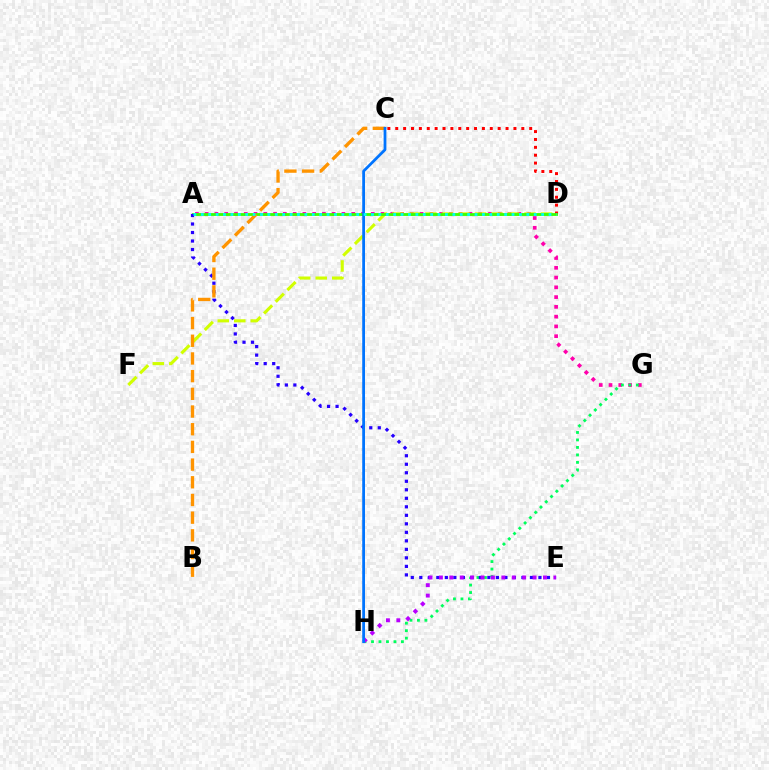{('C', 'D'): [{'color': '#ff0000', 'line_style': 'dotted', 'thickness': 2.14}], ('A', 'G'): [{'color': '#ff00ac', 'line_style': 'dotted', 'thickness': 2.65}], ('D', 'F'): [{'color': '#d1ff00', 'line_style': 'dashed', 'thickness': 2.25}], ('A', 'D'): [{'color': '#3dff00', 'line_style': 'solid', 'thickness': 2.05}, {'color': '#00fff6', 'line_style': 'dotted', 'thickness': 2.01}], ('G', 'H'): [{'color': '#00ff5c', 'line_style': 'dotted', 'thickness': 2.03}], ('A', 'E'): [{'color': '#2500ff', 'line_style': 'dotted', 'thickness': 2.31}], ('B', 'C'): [{'color': '#ff9400', 'line_style': 'dashed', 'thickness': 2.4}], ('E', 'H'): [{'color': '#b900ff', 'line_style': 'dotted', 'thickness': 2.83}], ('C', 'H'): [{'color': '#0074ff', 'line_style': 'solid', 'thickness': 1.99}]}